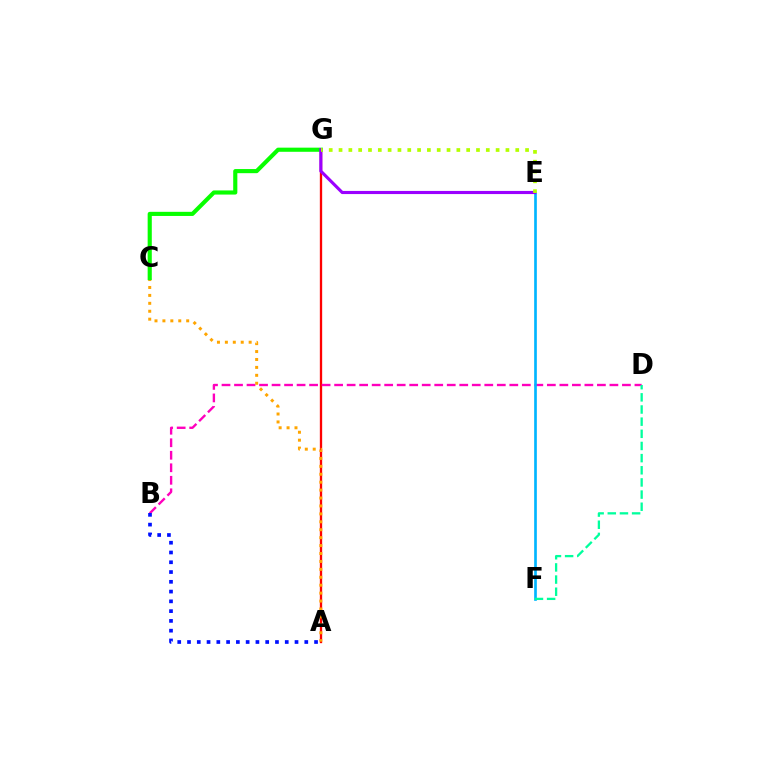{('A', 'G'): [{'color': '#ff0000', 'line_style': 'solid', 'thickness': 1.67}], ('B', 'D'): [{'color': '#ff00bd', 'line_style': 'dashed', 'thickness': 1.7}], ('E', 'F'): [{'color': '#00b5ff', 'line_style': 'solid', 'thickness': 1.92}], ('A', 'B'): [{'color': '#0010ff', 'line_style': 'dotted', 'thickness': 2.66}], ('A', 'C'): [{'color': '#ffa500', 'line_style': 'dotted', 'thickness': 2.15}], ('D', 'F'): [{'color': '#00ff9d', 'line_style': 'dashed', 'thickness': 1.65}], ('C', 'G'): [{'color': '#08ff00', 'line_style': 'solid', 'thickness': 2.97}], ('E', 'G'): [{'color': '#9b00ff', 'line_style': 'solid', 'thickness': 2.25}, {'color': '#b3ff00', 'line_style': 'dotted', 'thickness': 2.67}]}